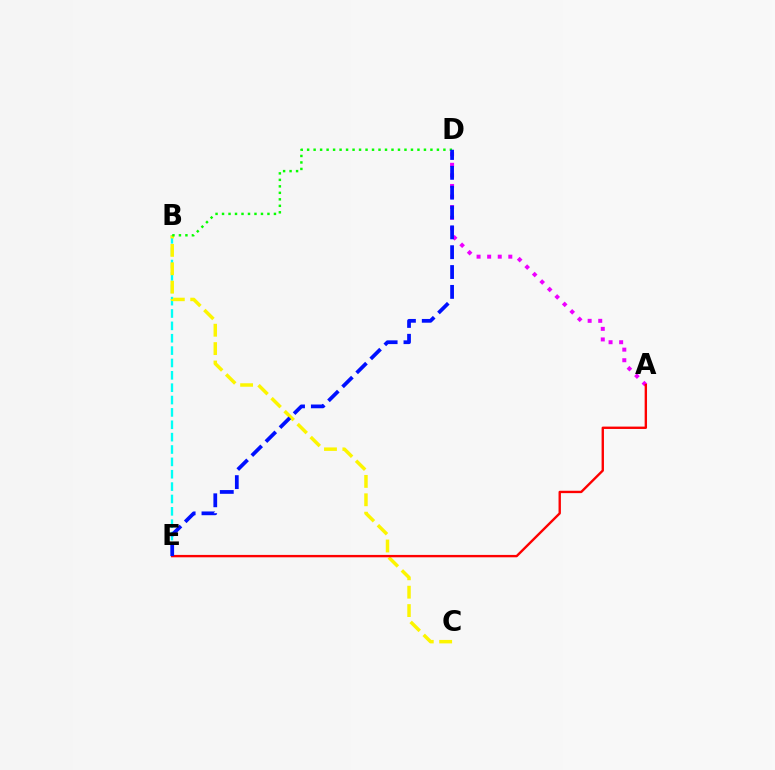{('A', 'D'): [{'color': '#ee00ff', 'line_style': 'dotted', 'thickness': 2.87}], ('B', 'E'): [{'color': '#00fff6', 'line_style': 'dashed', 'thickness': 1.68}], ('B', 'C'): [{'color': '#fcf500', 'line_style': 'dashed', 'thickness': 2.5}], ('B', 'D'): [{'color': '#08ff00', 'line_style': 'dotted', 'thickness': 1.76}], ('A', 'E'): [{'color': '#ff0000', 'line_style': 'solid', 'thickness': 1.71}], ('D', 'E'): [{'color': '#0010ff', 'line_style': 'dashed', 'thickness': 2.7}]}